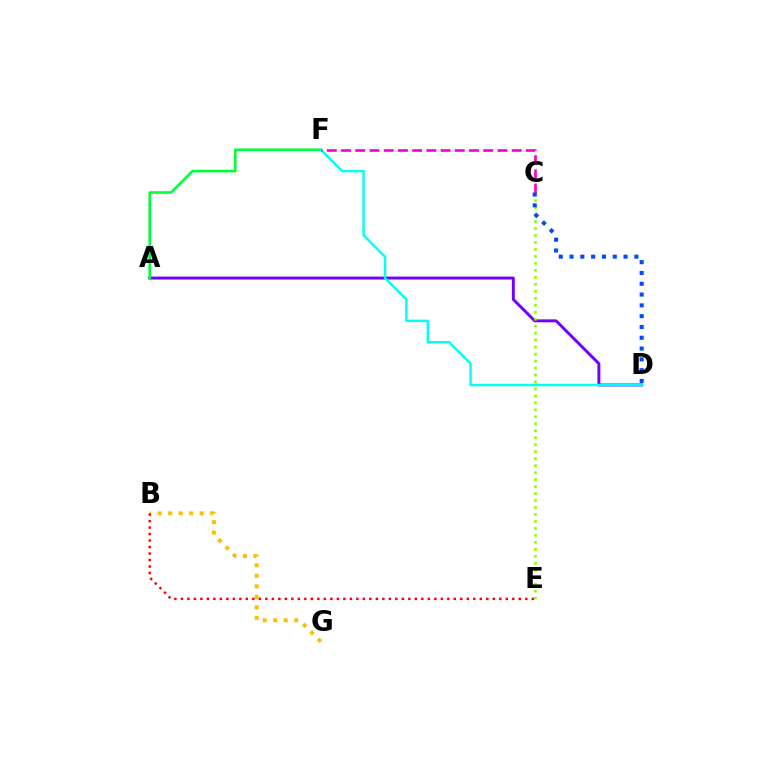{('A', 'D'): [{'color': '#7200ff', 'line_style': 'solid', 'thickness': 2.12}], ('C', 'E'): [{'color': '#84ff00', 'line_style': 'dotted', 'thickness': 1.9}], ('B', 'G'): [{'color': '#ffbd00', 'line_style': 'dotted', 'thickness': 2.85}], ('A', 'F'): [{'color': '#00ff39', 'line_style': 'solid', 'thickness': 1.87}], ('D', 'F'): [{'color': '#00fff6', 'line_style': 'solid', 'thickness': 1.75}], ('C', 'F'): [{'color': '#ff00cf', 'line_style': 'dashed', 'thickness': 1.93}], ('C', 'D'): [{'color': '#004bff', 'line_style': 'dotted', 'thickness': 2.93}], ('B', 'E'): [{'color': '#ff0000', 'line_style': 'dotted', 'thickness': 1.77}]}